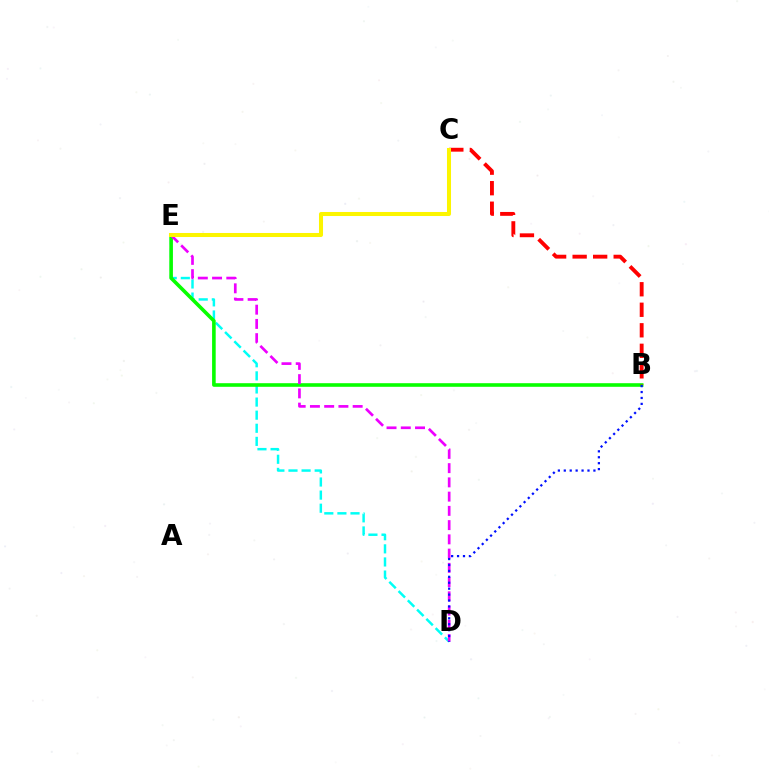{('D', 'E'): [{'color': '#00fff6', 'line_style': 'dashed', 'thickness': 1.78}, {'color': '#ee00ff', 'line_style': 'dashed', 'thickness': 1.94}], ('B', 'E'): [{'color': '#08ff00', 'line_style': 'solid', 'thickness': 2.6}], ('B', 'C'): [{'color': '#ff0000', 'line_style': 'dashed', 'thickness': 2.79}], ('C', 'E'): [{'color': '#fcf500', 'line_style': 'solid', 'thickness': 2.9}], ('B', 'D'): [{'color': '#0010ff', 'line_style': 'dotted', 'thickness': 1.61}]}